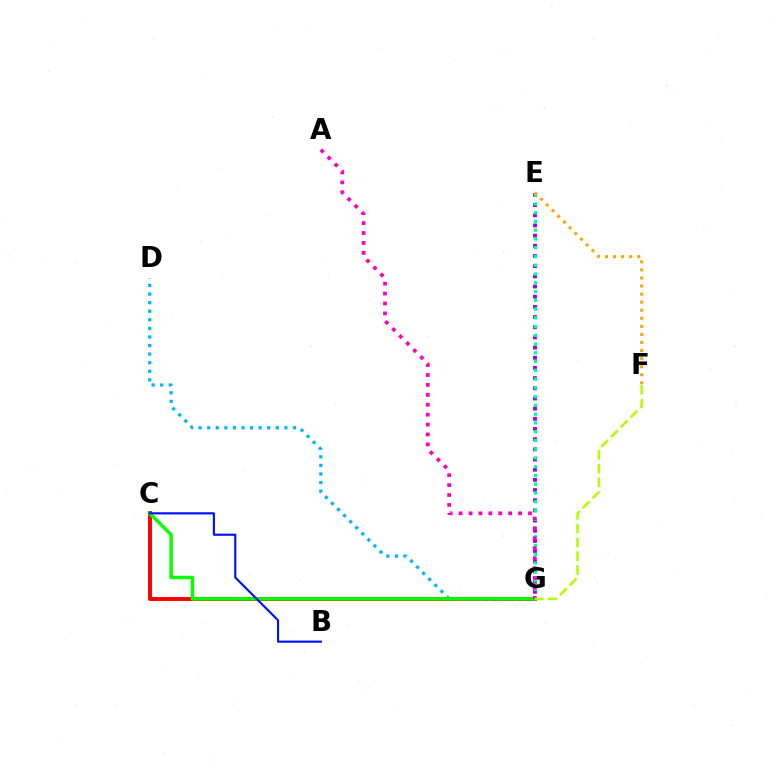{('E', 'G'): [{'color': '#9b00ff', 'line_style': 'dotted', 'thickness': 2.77}, {'color': '#00ff9d', 'line_style': 'dotted', 'thickness': 2.38}], ('C', 'G'): [{'color': '#ff0000', 'line_style': 'solid', 'thickness': 2.83}, {'color': '#08ff00', 'line_style': 'solid', 'thickness': 2.5}], ('D', 'G'): [{'color': '#00b5ff', 'line_style': 'dotted', 'thickness': 2.33}], ('B', 'C'): [{'color': '#0010ff', 'line_style': 'solid', 'thickness': 1.54}], ('A', 'G'): [{'color': '#ff00bd', 'line_style': 'dotted', 'thickness': 2.69}], ('F', 'G'): [{'color': '#b3ff00', 'line_style': 'dashed', 'thickness': 1.87}], ('E', 'F'): [{'color': '#ffa500', 'line_style': 'dotted', 'thickness': 2.19}]}